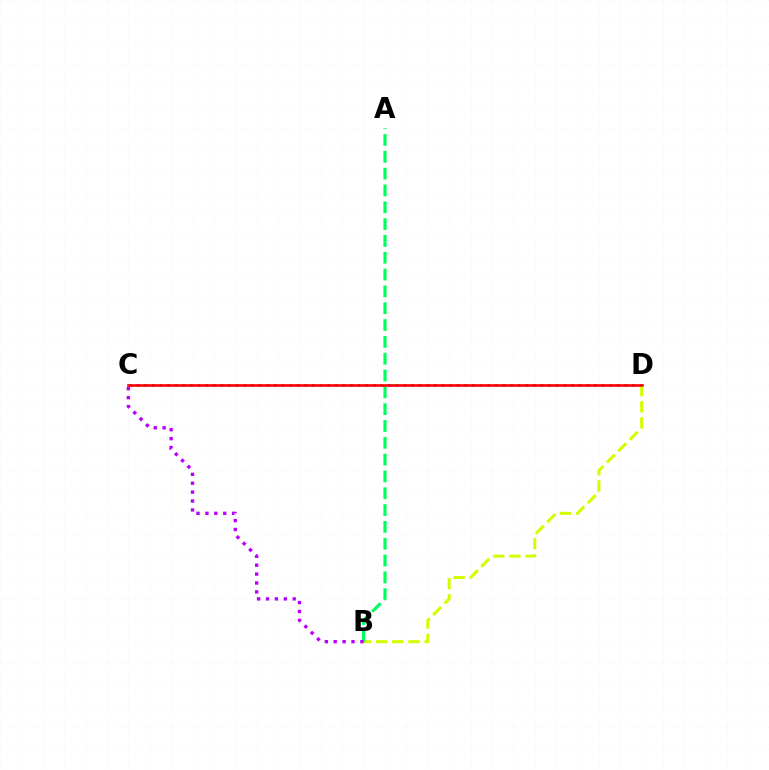{('C', 'D'): [{'color': '#0074ff', 'line_style': 'dotted', 'thickness': 2.07}, {'color': '#ff0000', 'line_style': 'solid', 'thickness': 1.9}], ('B', 'D'): [{'color': '#d1ff00', 'line_style': 'dashed', 'thickness': 2.19}], ('A', 'B'): [{'color': '#00ff5c', 'line_style': 'dashed', 'thickness': 2.29}], ('B', 'C'): [{'color': '#b900ff', 'line_style': 'dotted', 'thickness': 2.42}]}